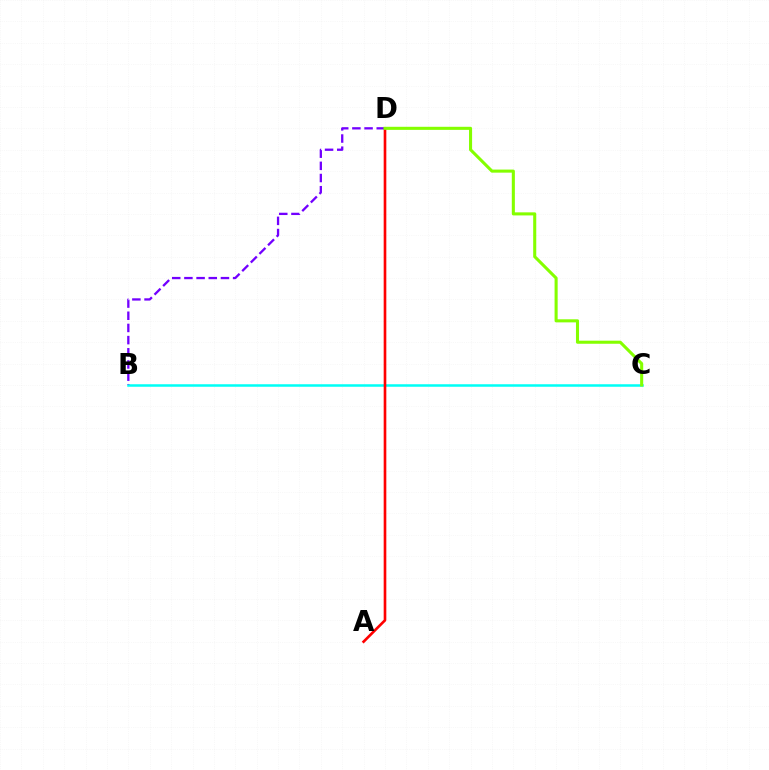{('B', 'C'): [{'color': '#00fff6', 'line_style': 'solid', 'thickness': 1.81}], ('A', 'D'): [{'color': '#ff0000', 'line_style': 'solid', 'thickness': 1.9}], ('B', 'D'): [{'color': '#7200ff', 'line_style': 'dashed', 'thickness': 1.65}], ('C', 'D'): [{'color': '#84ff00', 'line_style': 'solid', 'thickness': 2.21}]}